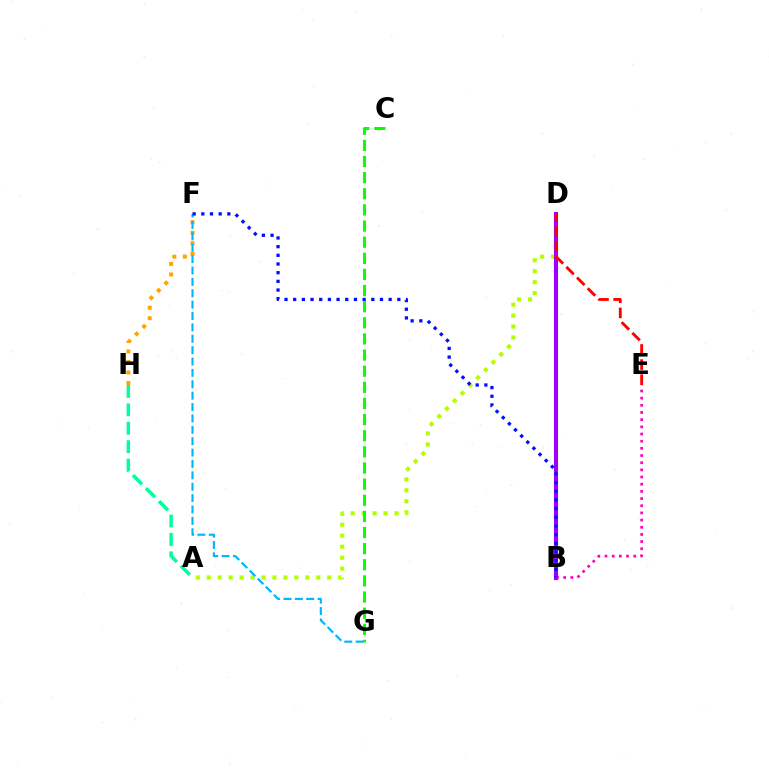{('A', 'D'): [{'color': '#b3ff00', 'line_style': 'dotted', 'thickness': 2.98}], ('B', 'D'): [{'color': '#9b00ff', 'line_style': 'solid', 'thickness': 2.95}], ('F', 'H'): [{'color': '#ffa500', 'line_style': 'dotted', 'thickness': 2.86}], ('F', 'G'): [{'color': '#00b5ff', 'line_style': 'dashed', 'thickness': 1.55}], ('B', 'E'): [{'color': '#ff00bd', 'line_style': 'dotted', 'thickness': 1.95}], ('B', 'F'): [{'color': '#0010ff', 'line_style': 'dotted', 'thickness': 2.36}], ('C', 'G'): [{'color': '#08ff00', 'line_style': 'dashed', 'thickness': 2.19}], ('D', 'E'): [{'color': '#ff0000', 'line_style': 'dashed', 'thickness': 2.06}], ('A', 'H'): [{'color': '#00ff9d', 'line_style': 'dashed', 'thickness': 2.5}]}